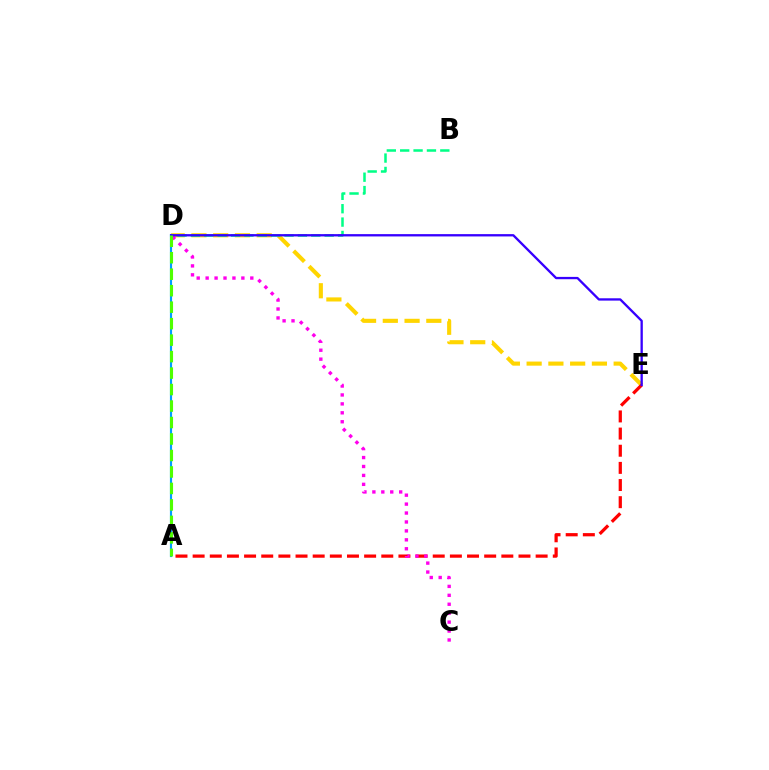{('D', 'E'): [{'color': '#ffd500', 'line_style': 'dashed', 'thickness': 2.96}, {'color': '#3700ff', 'line_style': 'solid', 'thickness': 1.67}], ('A', 'E'): [{'color': '#ff0000', 'line_style': 'dashed', 'thickness': 2.33}], ('A', 'D'): [{'color': '#009eff', 'line_style': 'solid', 'thickness': 1.56}, {'color': '#4fff00', 'line_style': 'dashed', 'thickness': 2.24}], ('B', 'D'): [{'color': '#00ff86', 'line_style': 'dashed', 'thickness': 1.82}], ('C', 'D'): [{'color': '#ff00ed', 'line_style': 'dotted', 'thickness': 2.43}]}